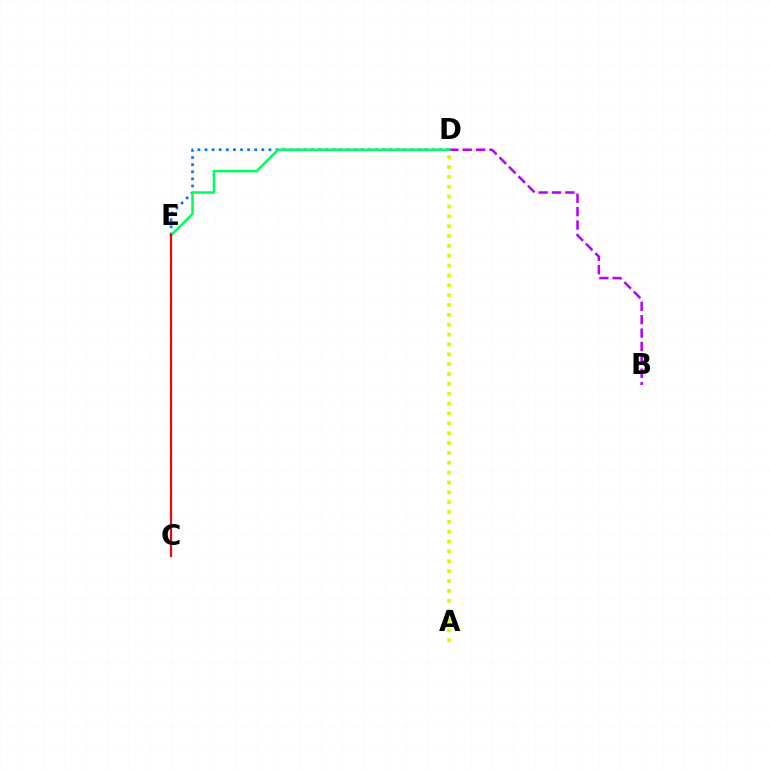{('B', 'D'): [{'color': '#b900ff', 'line_style': 'dashed', 'thickness': 1.82}], ('A', 'D'): [{'color': '#d1ff00', 'line_style': 'dotted', 'thickness': 2.68}], ('D', 'E'): [{'color': '#0074ff', 'line_style': 'dotted', 'thickness': 1.93}, {'color': '#00ff5c', 'line_style': 'solid', 'thickness': 1.8}], ('C', 'E'): [{'color': '#ff0000', 'line_style': 'solid', 'thickness': 1.58}]}